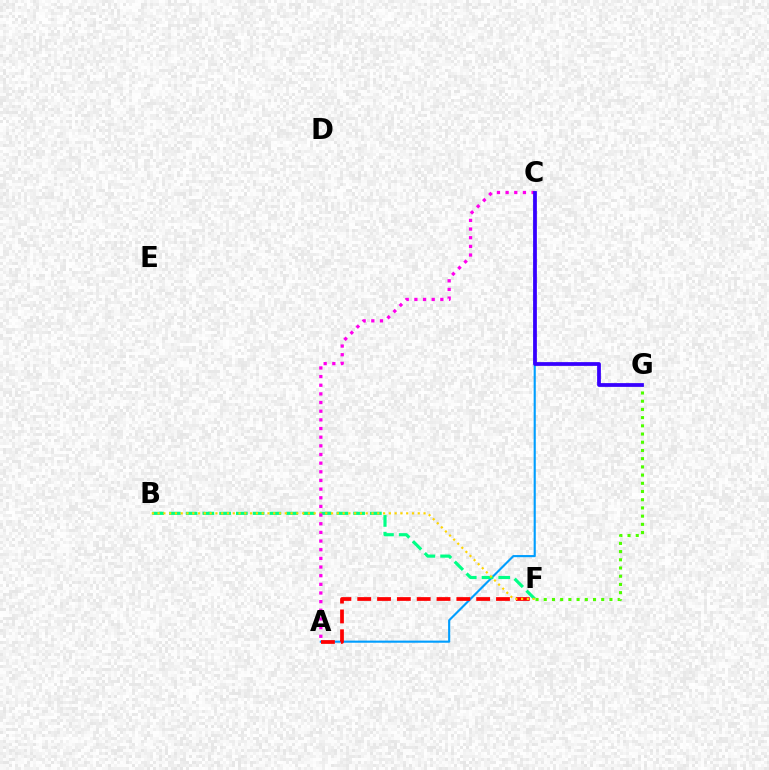{('A', 'C'): [{'color': '#009eff', 'line_style': 'solid', 'thickness': 1.53}, {'color': '#ff00ed', 'line_style': 'dotted', 'thickness': 2.35}], ('B', 'F'): [{'color': '#00ff86', 'line_style': 'dashed', 'thickness': 2.28}, {'color': '#ffd500', 'line_style': 'dotted', 'thickness': 1.57}], ('A', 'F'): [{'color': '#ff0000', 'line_style': 'dashed', 'thickness': 2.69}], ('F', 'G'): [{'color': '#4fff00', 'line_style': 'dotted', 'thickness': 2.23}], ('C', 'G'): [{'color': '#3700ff', 'line_style': 'solid', 'thickness': 2.7}]}